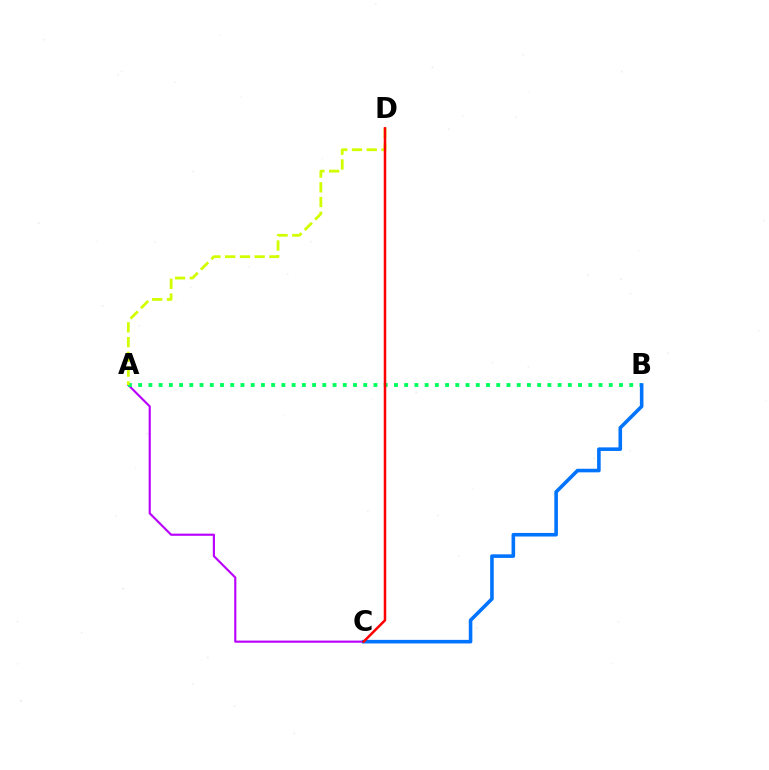{('A', 'C'): [{'color': '#b900ff', 'line_style': 'solid', 'thickness': 1.55}], ('A', 'B'): [{'color': '#00ff5c', 'line_style': 'dotted', 'thickness': 2.78}], ('A', 'D'): [{'color': '#d1ff00', 'line_style': 'dashed', 'thickness': 2.0}], ('B', 'C'): [{'color': '#0074ff', 'line_style': 'solid', 'thickness': 2.58}], ('C', 'D'): [{'color': '#ff0000', 'line_style': 'solid', 'thickness': 1.81}]}